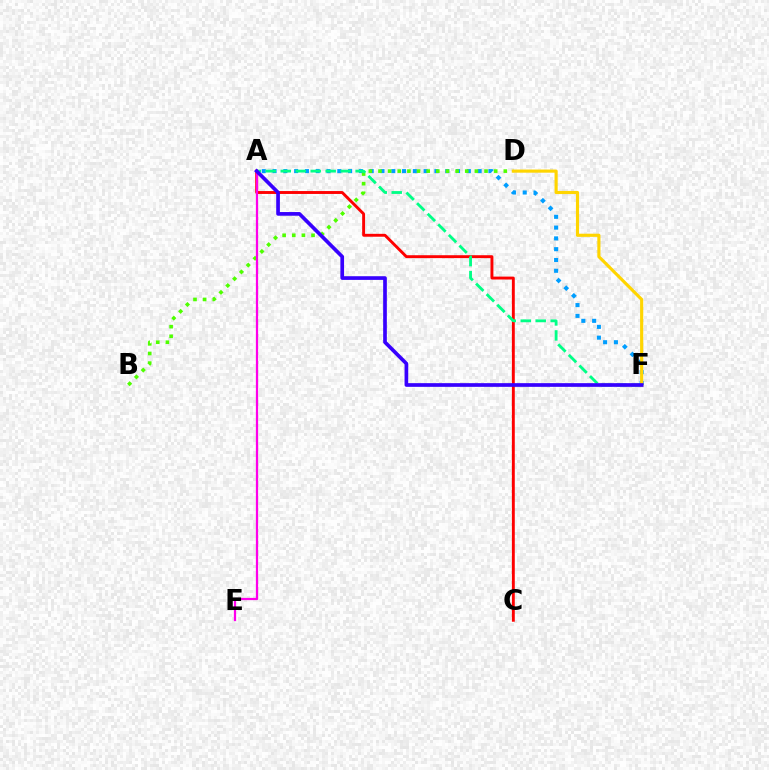{('A', 'F'): [{'color': '#009eff', 'line_style': 'dotted', 'thickness': 2.93}, {'color': '#00ff86', 'line_style': 'dashed', 'thickness': 2.03}, {'color': '#3700ff', 'line_style': 'solid', 'thickness': 2.65}], ('B', 'D'): [{'color': '#4fff00', 'line_style': 'dotted', 'thickness': 2.62}], ('A', 'C'): [{'color': '#ff0000', 'line_style': 'solid', 'thickness': 2.09}], ('A', 'E'): [{'color': '#ff00ed', 'line_style': 'solid', 'thickness': 1.62}], ('D', 'F'): [{'color': '#ffd500', 'line_style': 'solid', 'thickness': 2.26}]}